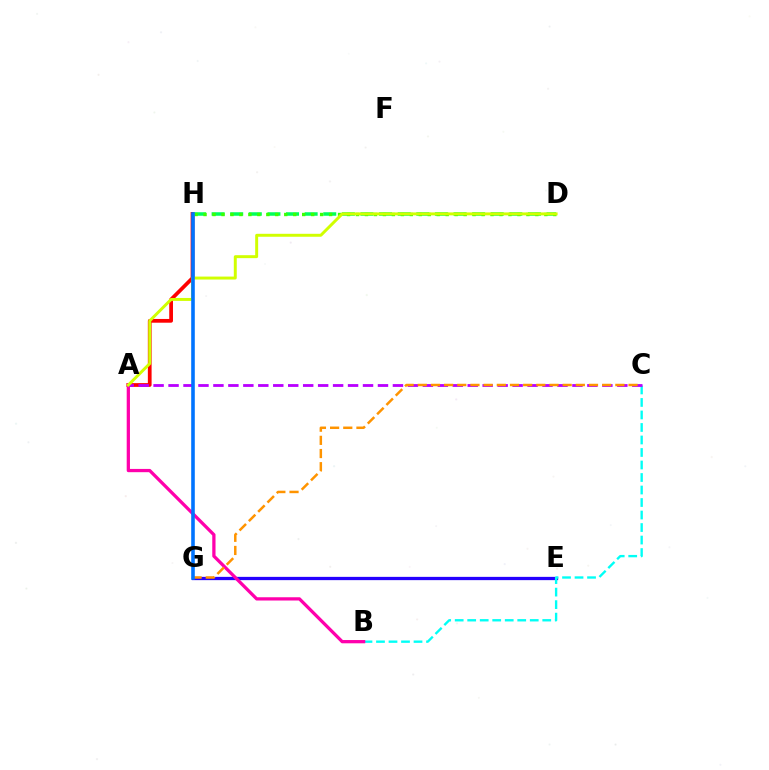{('E', 'G'): [{'color': '#2500ff', 'line_style': 'solid', 'thickness': 2.35}], ('A', 'H'): [{'color': '#ff0000', 'line_style': 'solid', 'thickness': 2.69}], ('B', 'C'): [{'color': '#00fff6', 'line_style': 'dashed', 'thickness': 1.7}], ('D', 'H'): [{'color': '#00ff5c', 'line_style': 'dashed', 'thickness': 2.53}, {'color': '#3dff00', 'line_style': 'dotted', 'thickness': 2.44}], ('A', 'B'): [{'color': '#ff00ac', 'line_style': 'solid', 'thickness': 2.35}], ('A', 'C'): [{'color': '#b900ff', 'line_style': 'dashed', 'thickness': 2.03}], ('C', 'G'): [{'color': '#ff9400', 'line_style': 'dashed', 'thickness': 1.79}], ('A', 'D'): [{'color': '#d1ff00', 'line_style': 'solid', 'thickness': 2.13}], ('G', 'H'): [{'color': '#0074ff', 'line_style': 'solid', 'thickness': 2.59}]}